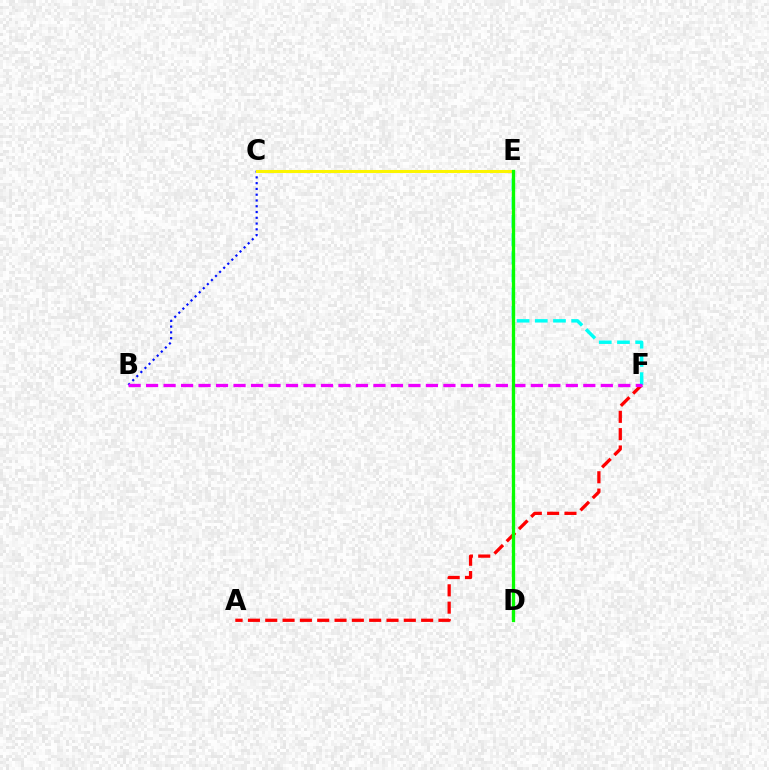{('E', 'F'): [{'color': '#00fff6', 'line_style': 'dashed', 'thickness': 2.47}], ('B', 'E'): [{'color': '#0010ff', 'line_style': 'dotted', 'thickness': 1.57}], ('C', 'E'): [{'color': '#fcf500', 'line_style': 'solid', 'thickness': 2.18}], ('A', 'F'): [{'color': '#ff0000', 'line_style': 'dashed', 'thickness': 2.35}], ('B', 'F'): [{'color': '#ee00ff', 'line_style': 'dashed', 'thickness': 2.38}], ('D', 'E'): [{'color': '#08ff00', 'line_style': 'solid', 'thickness': 2.38}]}